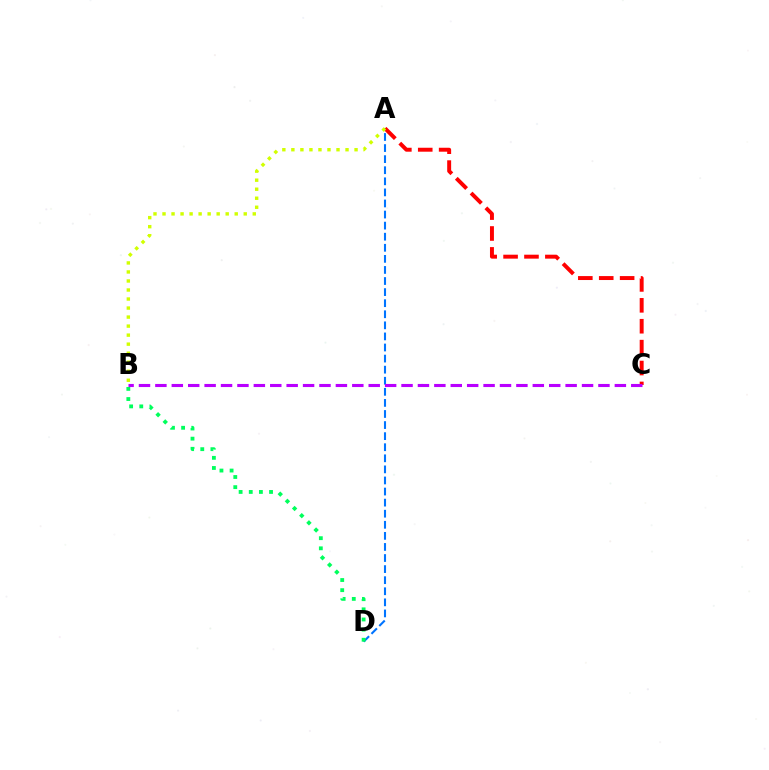{('A', 'D'): [{'color': '#0074ff', 'line_style': 'dashed', 'thickness': 1.51}], ('A', 'C'): [{'color': '#ff0000', 'line_style': 'dashed', 'thickness': 2.84}], ('A', 'B'): [{'color': '#d1ff00', 'line_style': 'dotted', 'thickness': 2.45}], ('B', 'D'): [{'color': '#00ff5c', 'line_style': 'dotted', 'thickness': 2.75}], ('B', 'C'): [{'color': '#b900ff', 'line_style': 'dashed', 'thickness': 2.23}]}